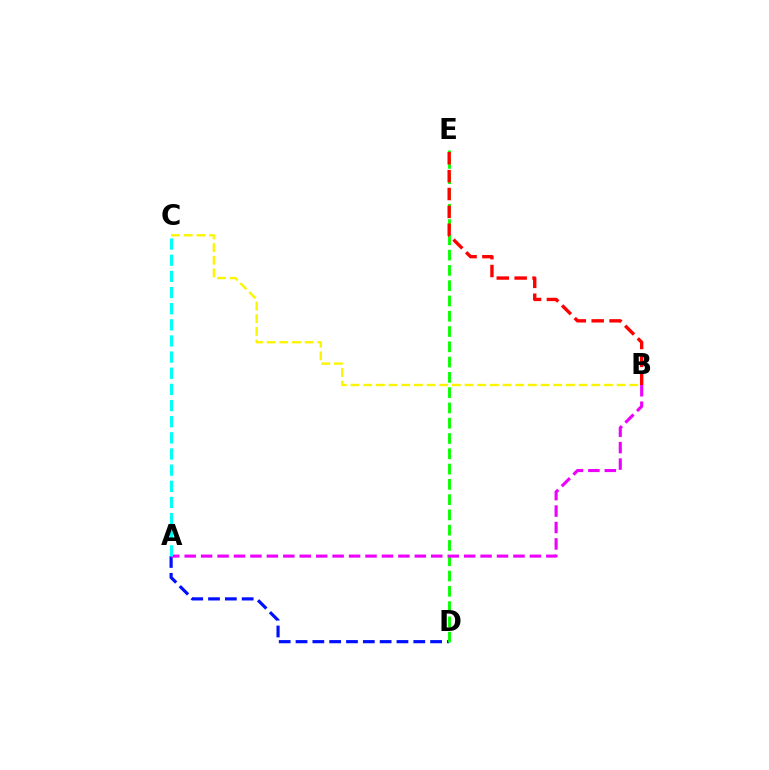{('A', 'D'): [{'color': '#0010ff', 'line_style': 'dashed', 'thickness': 2.29}], ('D', 'E'): [{'color': '#08ff00', 'line_style': 'dashed', 'thickness': 2.08}], ('A', 'B'): [{'color': '#ee00ff', 'line_style': 'dashed', 'thickness': 2.23}], ('B', 'C'): [{'color': '#fcf500', 'line_style': 'dashed', 'thickness': 1.72}], ('B', 'E'): [{'color': '#ff0000', 'line_style': 'dashed', 'thickness': 2.43}], ('A', 'C'): [{'color': '#00fff6', 'line_style': 'dashed', 'thickness': 2.19}]}